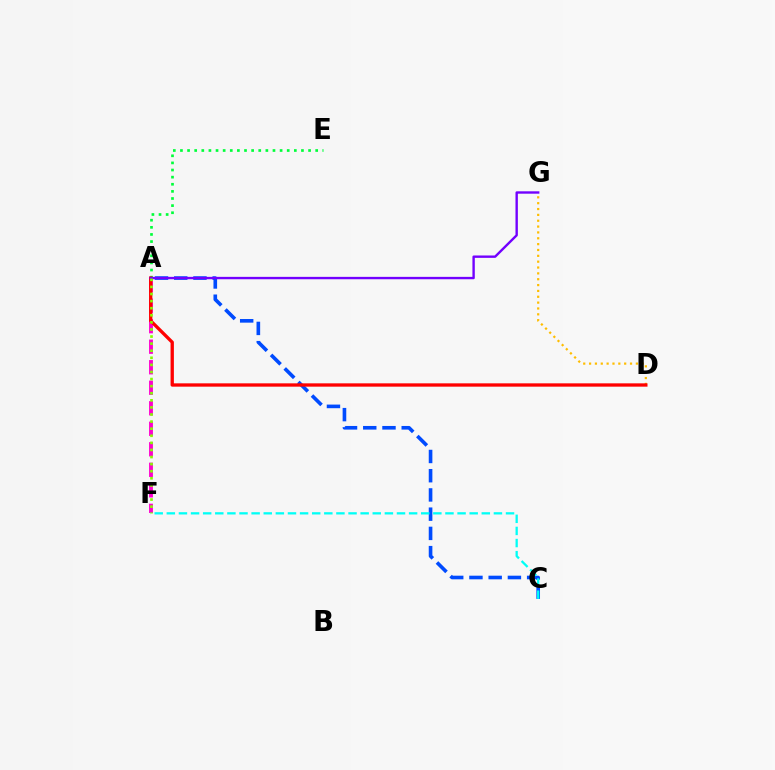{('A', 'F'): [{'color': '#ff00cf', 'line_style': 'dashed', 'thickness': 2.79}, {'color': '#84ff00', 'line_style': 'dotted', 'thickness': 1.93}], ('D', 'G'): [{'color': '#ffbd00', 'line_style': 'dotted', 'thickness': 1.59}], ('A', 'C'): [{'color': '#004bff', 'line_style': 'dashed', 'thickness': 2.61}], ('A', 'E'): [{'color': '#00ff39', 'line_style': 'dotted', 'thickness': 1.93}], ('A', 'D'): [{'color': '#ff0000', 'line_style': 'solid', 'thickness': 2.39}], ('A', 'G'): [{'color': '#7200ff', 'line_style': 'solid', 'thickness': 1.72}], ('C', 'F'): [{'color': '#00fff6', 'line_style': 'dashed', 'thickness': 1.65}]}